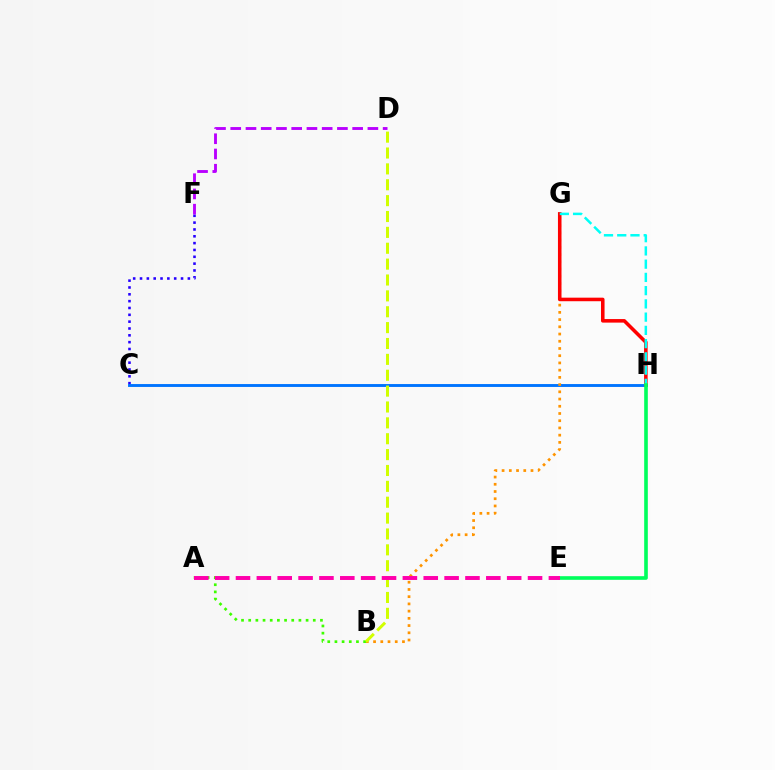{('C', 'F'): [{'color': '#2500ff', 'line_style': 'dotted', 'thickness': 1.86}], ('C', 'H'): [{'color': '#0074ff', 'line_style': 'solid', 'thickness': 2.08}], ('B', 'G'): [{'color': '#ff9400', 'line_style': 'dotted', 'thickness': 1.96}], ('G', 'H'): [{'color': '#ff0000', 'line_style': 'solid', 'thickness': 2.56}, {'color': '#00fff6', 'line_style': 'dashed', 'thickness': 1.8}], ('E', 'H'): [{'color': '#00ff5c', 'line_style': 'solid', 'thickness': 2.61}], ('D', 'F'): [{'color': '#b900ff', 'line_style': 'dashed', 'thickness': 2.07}], ('A', 'B'): [{'color': '#3dff00', 'line_style': 'dotted', 'thickness': 1.95}], ('B', 'D'): [{'color': '#d1ff00', 'line_style': 'dashed', 'thickness': 2.16}], ('A', 'E'): [{'color': '#ff00ac', 'line_style': 'dashed', 'thickness': 2.83}]}